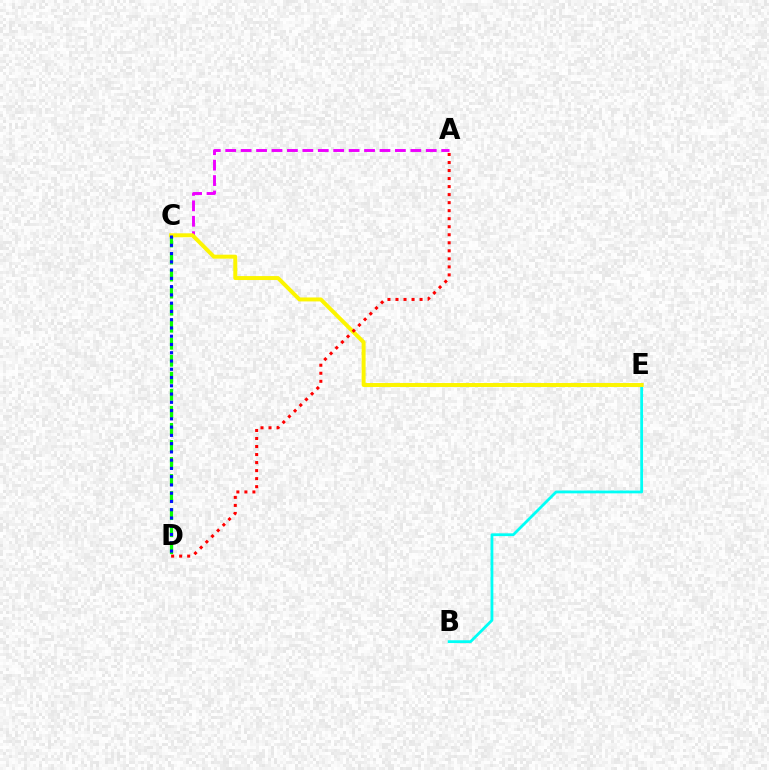{('A', 'C'): [{'color': '#ee00ff', 'line_style': 'dashed', 'thickness': 2.1}], ('C', 'D'): [{'color': '#08ff00', 'line_style': 'dashed', 'thickness': 2.32}, {'color': '#0010ff', 'line_style': 'dotted', 'thickness': 2.24}], ('B', 'E'): [{'color': '#00fff6', 'line_style': 'solid', 'thickness': 2.02}], ('C', 'E'): [{'color': '#fcf500', 'line_style': 'solid', 'thickness': 2.85}], ('A', 'D'): [{'color': '#ff0000', 'line_style': 'dotted', 'thickness': 2.18}]}